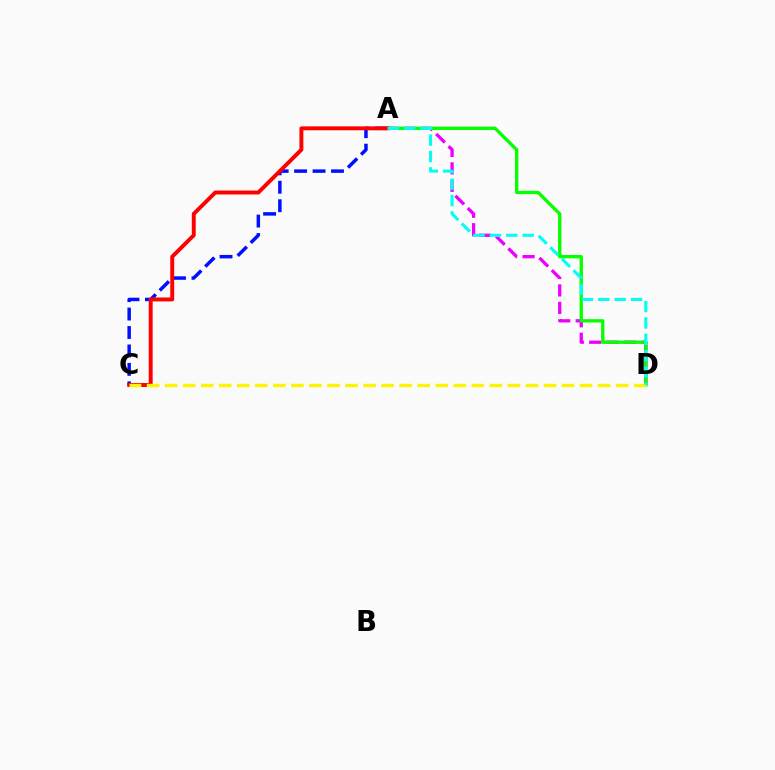{('A', 'D'): [{'color': '#ee00ff', 'line_style': 'dashed', 'thickness': 2.37}, {'color': '#08ff00', 'line_style': 'solid', 'thickness': 2.4}, {'color': '#00fff6', 'line_style': 'dashed', 'thickness': 2.23}], ('A', 'C'): [{'color': '#0010ff', 'line_style': 'dashed', 'thickness': 2.51}, {'color': '#ff0000', 'line_style': 'solid', 'thickness': 2.82}], ('C', 'D'): [{'color': '#fcf500', 'line_style': 'dashed', 'thickness': 2.45}]}